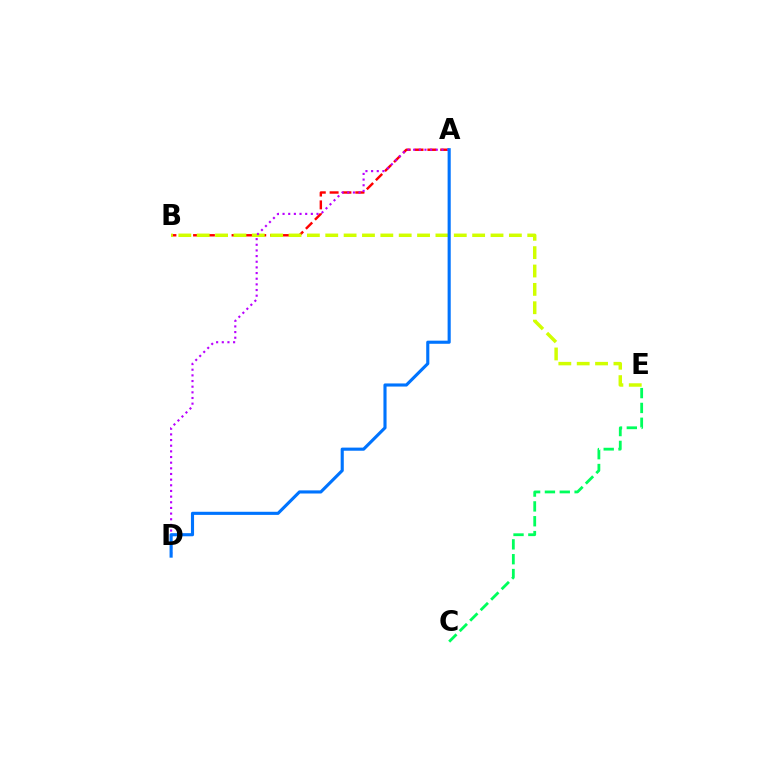{('A', 'B'): [{'color': '#ff0000', 'line_style': 'dashed', 'thickness': 1.74}], ('B', 'E'): [{'color': '#d1ff00', 'line_style': 'dashed', 'thickness': 2.49}], ('A', 'D'): [{'color': '#b900ff', 'line_style': 'dotted', 'thickness': 1.54}, {'color': '#0074ff', 'line_style': 'solid', 'thickness': 2.24}], ('C', 'E'): [{'color': '#00ff5c', 'line_style': 'dashed', 'thickness': 2.02}]}